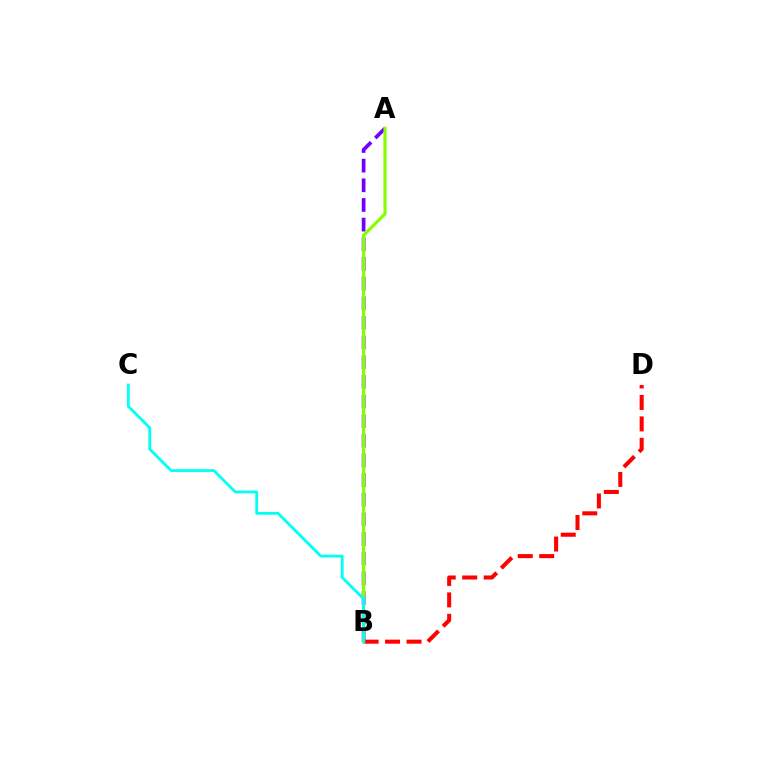{('A', 'B'): [{'color': '#7200ff', 'line_style': 'dashed', 'thickness': 2.67}, {'color': '#84ff00', 'line_style': 'solid', 'thickness': 2.3}], ('B', 'D'): [{'color': '#ff0000', 'line_style': 'dashed', 'thickness': 2.92}], ('B', 'C'): [{'color': '#00fff6', 'line_style': 'solid', 'thickness': 2.01}]}